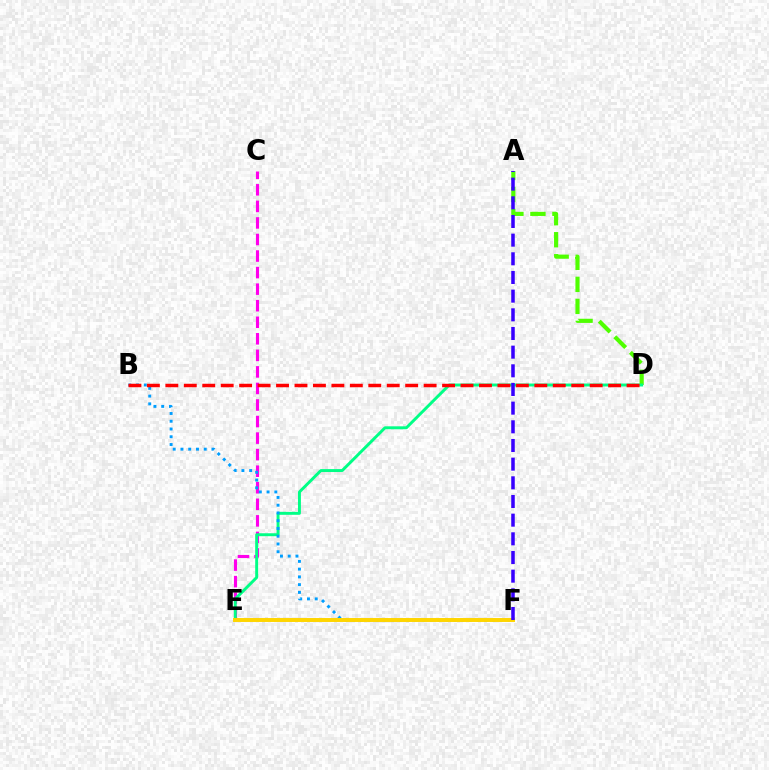{('C', 'E'): [{'color': '#ff00ed', 'line_style': 'dashed', 'thickness': 2.25}], ('A', 'D'): [{'color': '#4fff00', 'line_style': 'dashed', 'thickness': 2.99}], ('D', 'E'): [{'color': '#00ff86', 'line_style': 'solid', 'thickness': 2.12}], ('B', 'F'): [{'color': '#009eff', 'line_style': 'dotted', 'thickness': 2.11}], ('B', 'D'): [{'color': '#ff0000', 'line_style': 'dashed', 'thickness': 2.51}], ('E', 'F'): [{'color': '#ffd500', 'line_style': 'solid', 'thickness': 2.84}], ('A', 'F'): [{'color': '#3700ff', 'line_style': 'dashed', 'thickness': 2.54}]}